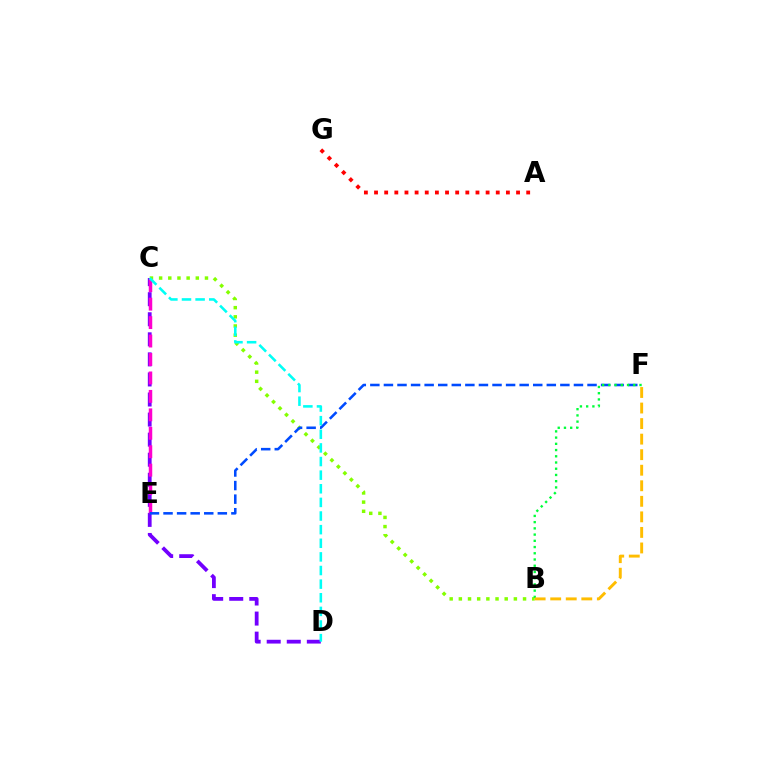{('C', 'D'): [{'color': '#7200ff', 'line_style': 'dashed', 'thickness': 2.73}, {'color': '#00fff6', 'line_style': 'dashed', 'thickness': 1.85}], ('B', 'C'): [{'color': '#84ff00', 'line_style': 'dotted', 'thickness': 2.49}], ('C', 'E'): [{'color': '#ff00cf', 'line_style': 'dashed', 'thickness': 2.51}], ('E', 'F'): [{'color': '#004bff', 'line_style': 'dashed', 'thickness': 1.84}], ('A', 'G'): [{'color': '#ff0000', 'line_style': 'dotted', 'thickness': 2.76}], ('B', 'F'): [{'color': '#00ff39', 'line_style': 'dotted', 'thickness': 1.69}, {'color': '#ffbd00', 'line_style': 'dashed', 'thickness': 2.11}]}